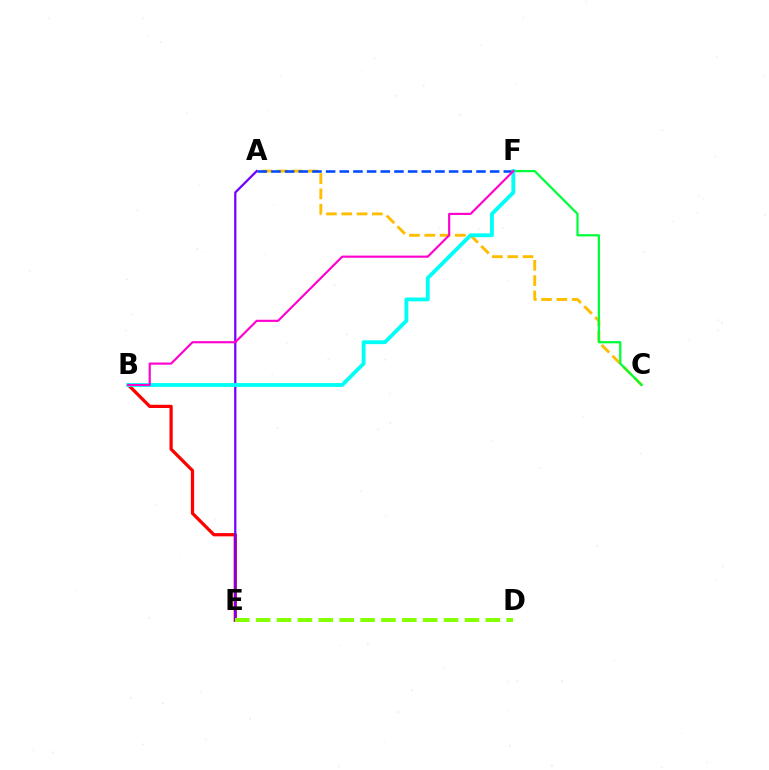{('A', 'C'): [{'color': '#ffbd00', 'line_style': 'dashed', 'thickness': 2.08}], ('B', 'E'): [{'color': '#ff0000', 'line_style': 'solid', 'thickness': 2.34}], ('C', 'F'): [{'color': '#00ff39', 'line_style': 'solid', 'thickness': 1.62}], ('A', 'F'): [{'color': '#004bff', 'line_style': 'dashed', 'thickness': 1.86}], ('A', 'E'): [{'color': '#7200ff', 'line_style': 'solid', 'thickness': 1.62}], ('D', 'E'): [{'color': '#84ff00', 'line_style': 'dashed', 'thickness': 2.84}], ('B', 'F'): [{'color': '#00fff6', 'line_style': 'solid', 'thickness': 2.77}, {'color': '#ff00cf', 'line_style': 'solid', 'thickness': 1.55}]}